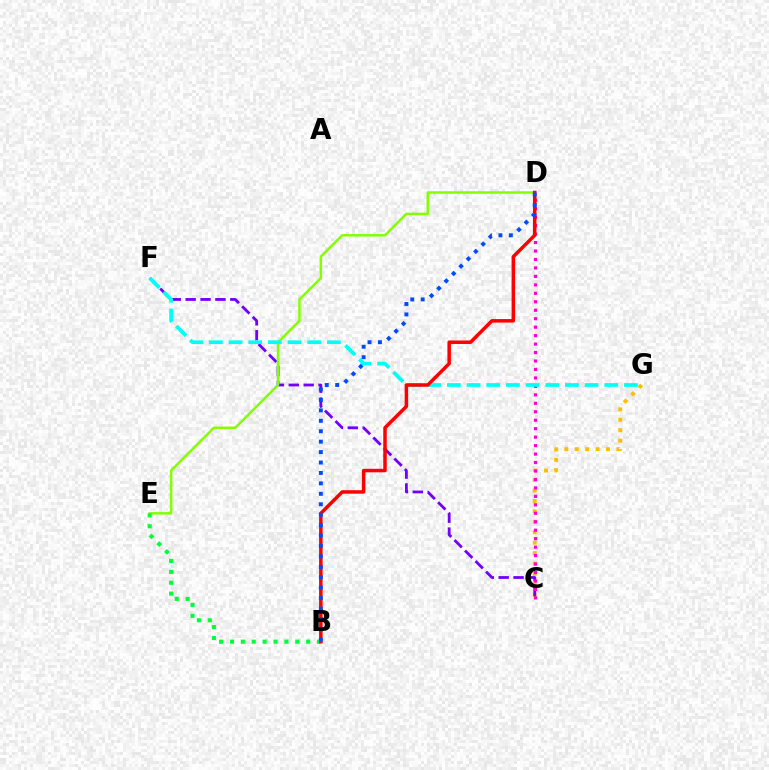{('C', 'G'): [{'color': '#ffbd00', 'line_style': 'dotted', 'thickness': 2.83}], ('C', 'F'): [{'color': '#7200ff', 'line_style': 'dashed', 'thickness': 2.02}], ('C', 'D'): [{'color': '#ff00cf', 'line_style': 'dotted', 'thickness': 2.3}], ('D', 'E'): [{'color': '#84ff00', 'line_style': 'solid', 'thickness': 1.79}], ('B', 'E'): [{'color': '#00ff39', 'line_style': 'dotted', 'thickness': 2.96}], ('F', 'G'): [{'color': '#00fff6', 'line_style': 'dashed', 'thickness': 2.67}], ('B', 'D'): [{'color': '#ff0000', 'line_style': 'solid', 'thickness': 2.52}, {'color': '#004bff', 'line_style': 'dotted', 'thickness': 2.83}]}